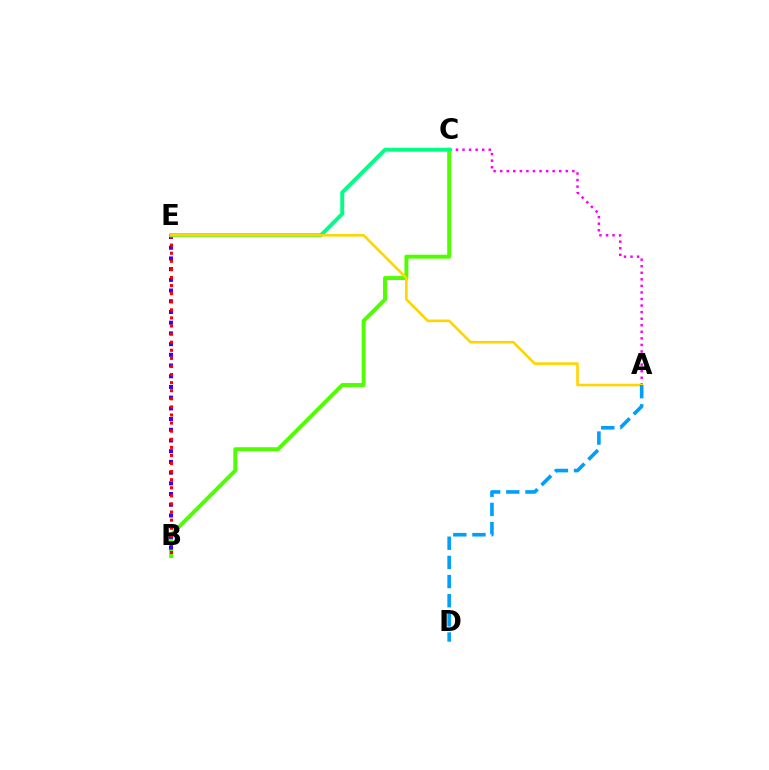{('B', 'C'): [{'color': '#4fff00', 'line_style': 'solid', 'thickness': 2.83}], ('B', 'E'): [{'color': '#3700ff', 'line_style': 'dotted', 'thickness': 2.91}, {'color': '#ff0000', 'line_style': 'dotted', 'thickness': 2.2}], ('A', 'C'): [{'color': '#ff00ed', 'line_style': 'dotted', 'thickness': 1.78}], ('C', 'E'): [{'color': '#00ff86', 'line_style': 'solid', 'thickness': 2.84}], ('A', 'E'): [{'color': '#ffd500', 'line_style': 'solid', 'thickness': 1.89}], ('A', 'D'): [{'color': '#009eff', 'line_style': 'dashed', 'thickness': 2.6}]}